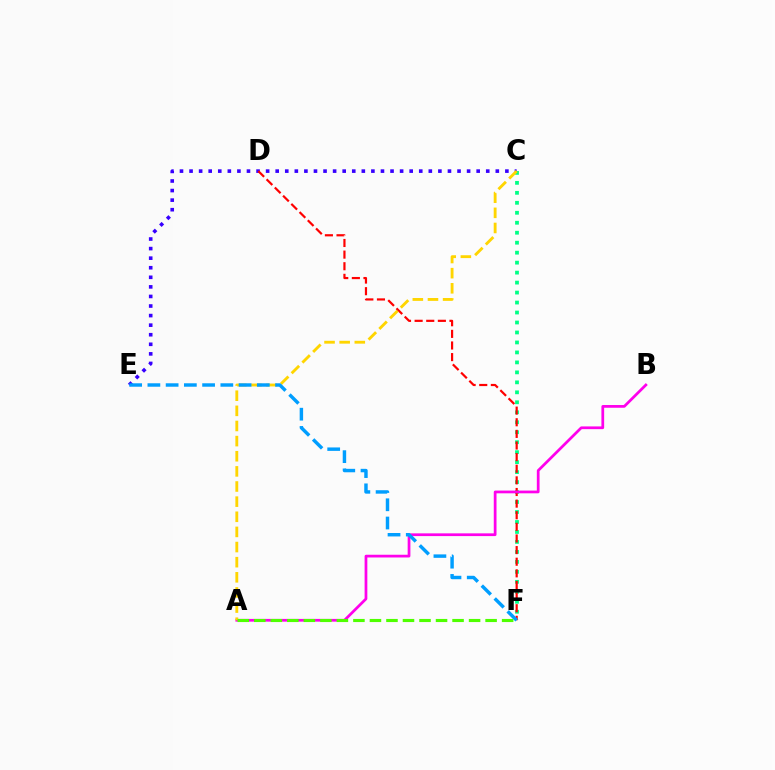{('C', 'F'): [{'color': '#00ff86', 'line_style': 'dotted', 'thickness': 2.71}], ('C', 'E'): [{'color': '#3700ff', 'line_style': 'dotted', 'thickness': 2.6}], ('D', 'F'): [{'color': '#ff0000', 'line_style': 'dashed', 'thickness': 1.58}], ('A', 'B'): [{'color': '#ff00ed', 'line_style': 'solid', 'thickness': 1.97}], ('A', 'C'): [{'color': '#ffd500', 'line_style': 'dashed', 'thickness': 2.06}], ('E', 'F'): [{'color': '#009eff', 'line_style': 'dashed', 'thickness': 2.48}], ('A', 'F'): [{'color': '#4fff00', 'line_style': 'dashed', 'thickness': 2.24}]}